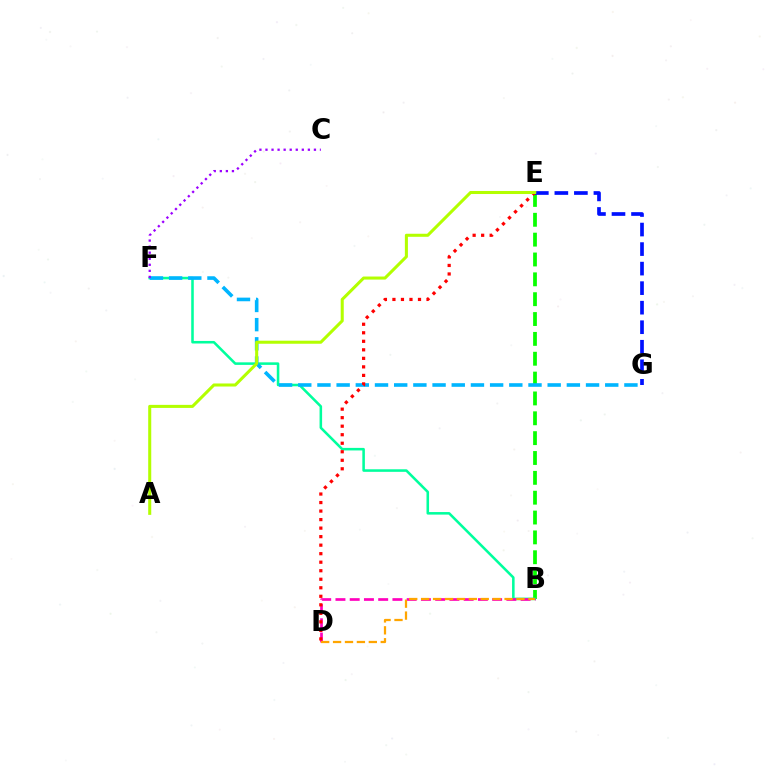{('B', 'E'): [{'color': '#08ff00', 'line_style': 'dashed', 'thickness': 2.7}], ('B', 'F'): [{'color': '#00ff9d', 'line_style': 'solid', 'thickness': 1.84}], ('B', 'D'): [{'color': '#ff00bd', 'line_style': 'dashed', 'thickness': 1.94}, {'color': '#ffa500', 'line_style': 'dashed', 'thickness': 1.62}], ('E', 'G'): [{'color': '#0010ff', 'line_style': 'dashed', 'thickness': 2.65}], ('F', 'G'): [{'color': '#00b5ff', 'line_style': 'dashed', 'thickness': 2.61}], ('C', 'F'): [{'color': '#9b00ff', 'line_style': 'dotted', 'thickness': 1.65}], ('D', 'E'): [{'color': '#ff0000', 'line_style': 'dotted', 'thickness': 2.32}], ('A', 'E'): [{'color': '#b3ff00', 'line_style': 'solid', 'thickness': 2.19}]}